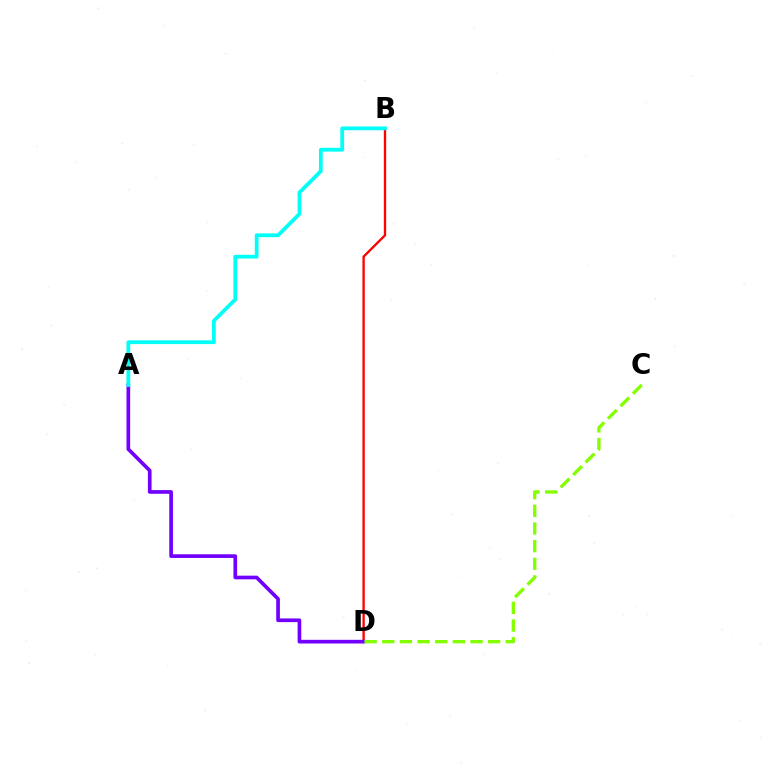{('B', 'D'): [{'color': '#ff0000', 'line_style': 'solid', 'thickness': 1.68}], ('A', 'D'): [{'color': '#7200ff', 'line_style': 'solid', 'thickness': 2.65}], ('C', 'D'): [{'color': '#84ff00', 'line_style': 'dashed', 'thickness': 2.4}], ('A', 'B'): [{'color': '#00fff6', 'line_style': 'solid', 'thickness': 2.71}]}